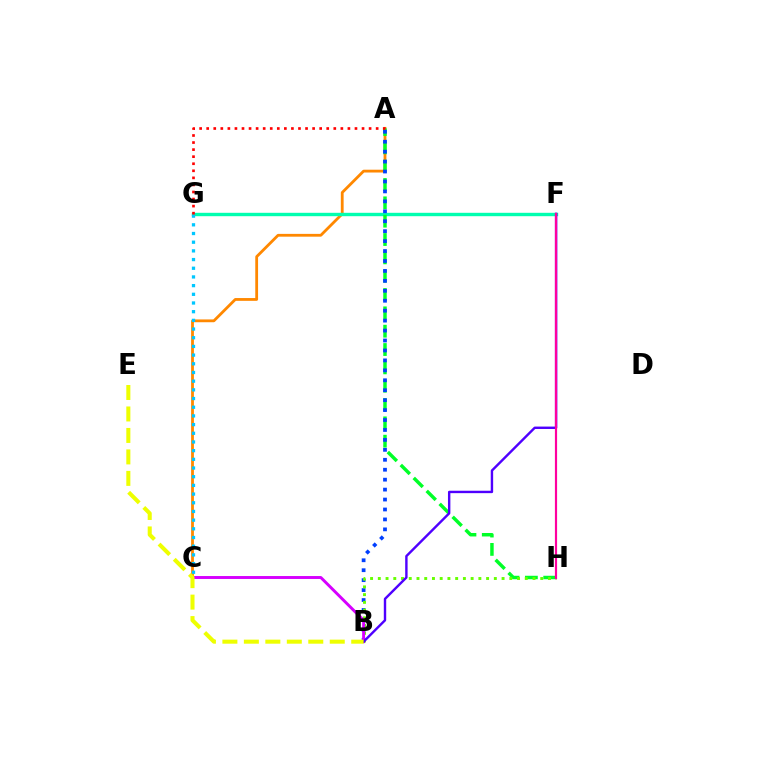{('A', 'C'): [{'color': '#ff8800', 'line_style': 'solid', 'thickness': 2.01}], ('F', 'G'): [{'color': '#00ffaf', 'line_style': 'solid', 'thickness': 2.44}], ('A', 'H'): [{'color': '#00ff27', 'line_style': 'dashed', 'thickness': 2.49}], ('A', 'B'): [{'color': '#003fff', 'line_style': 'dotted', 'thickness': 2.7}], ('C', 'G'): [{'color': '#00c7ff', 'line_style': 'dotted', 'thickness': 2.36}], ('B', 'H'): [{'color': '#66ff00', 'line_style': 'dotted', 'thickness': 2.1}], ('B', 'C'): [{'color': '#d600ff', 'line_style': 'solid', 'thickness': 2.11}], ('B', 'F'): [{'color': '#4f00ff', 'line_style': 'solid', 'thickness': 1.73}], ('A', 'G'): [{'color': '#ff0000', 'line_style': 'dotted', 'thickness': 1.92}], ('B', 'E'): [{'color': '#eeff00', 'line_style': 'dashed', 'thickness': 2.92}], ('F', 'H'): [{'color': '#ff00a0', 'line_style': 'solid', 'thickness': 1.57}]}